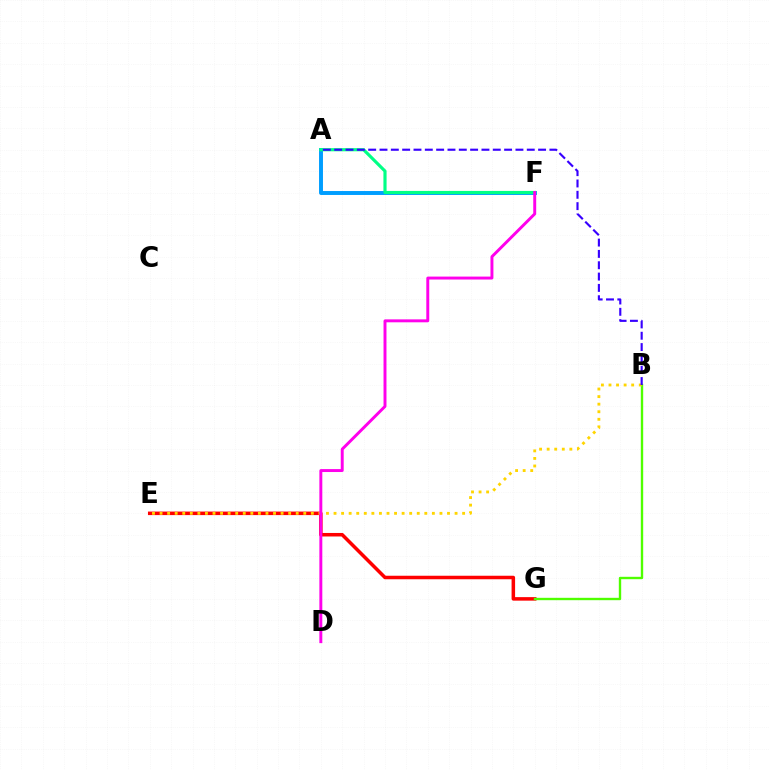{('A', 'F'): [{'color': '#009eff', 'line_style': 'solid', 'thickness': 2.84}, {'color': '#00ff86', 'line_style': 'solid', 'thickness': 2.27}], ('E', 'G'): [{'color': '#ff0000', 'line_style': 'solid', 'thickness': 2.53}], ('B', 'G'): [{'color': '#4fff00', 'line_style': 'solid', 'thickness': 1.71}], ('B', 'E'): [{'color': '#ffd500', 'line_style': 'dotted', 'thickness': 2.06}], ('A', 'B'): [{'color': '#3700ff', 'line_style': 'dashed', 'thickness': 1.54}], ('D', 'F'): [{'color': '#ff00ed', 'line_style': 'solid', 'thickness': 2.12}]}